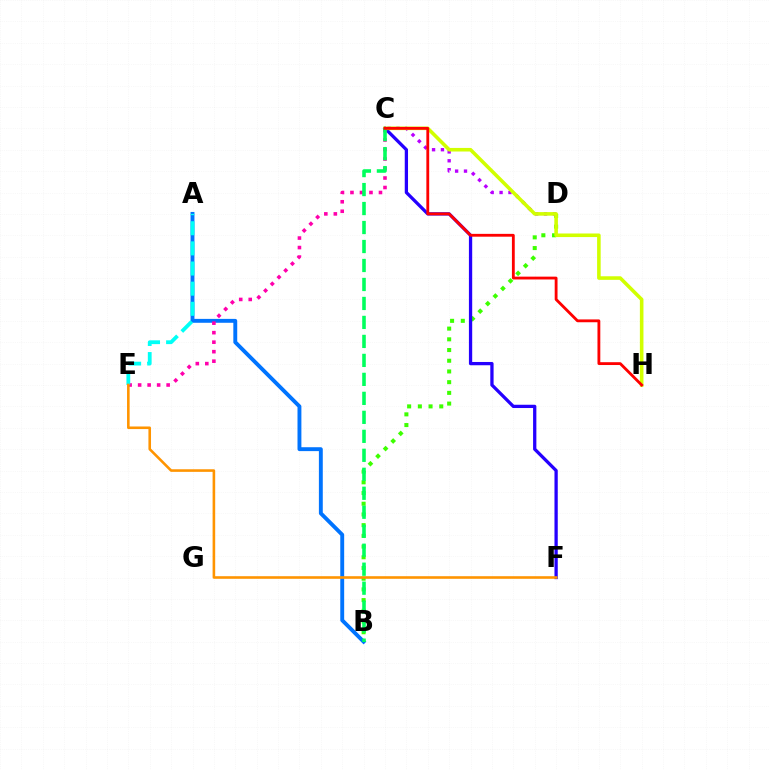{('B', 'D'): [{'color': '#3dff00', 'line_style': 'dotted', 'thickness': 2.91}], ('A', 'B'): [{'color': '#0074ff', 'line_style': 'solid', 'thickness': 2.8}], ('C', 'F'): [{'color': '#2500ff', 'line_style': 'solid', 'thickness': 2.36}], ('C', 'D'): [{'color': '#b900ff', 'line_style': 'dotted', 'thickness': 2.41}], ('C', 'H'): [{'color': '#d1ff00', 'line_style': 'solid', 'thickness': 2.58}, {'color': '#ff0000', 'line_style': 'solid', 'thickness': 2.04}], ('C', 'E'): [{'color': '#ff00ac', 'line_style': 'dotted', 'thickness': 2.58}], ('B', 'C'): [{'color': '#00ff5c', 'line_style': 'dashed', 'thickness': 2.58}], ('A', 'E'): [{'color': '#00fff6', 'line_style': 'dashed', 'thickness': 2.74}], ('E', 'F'): [{'color': '#ff9400', 'line_style': 'solid', 'thickness': 1.87}]}